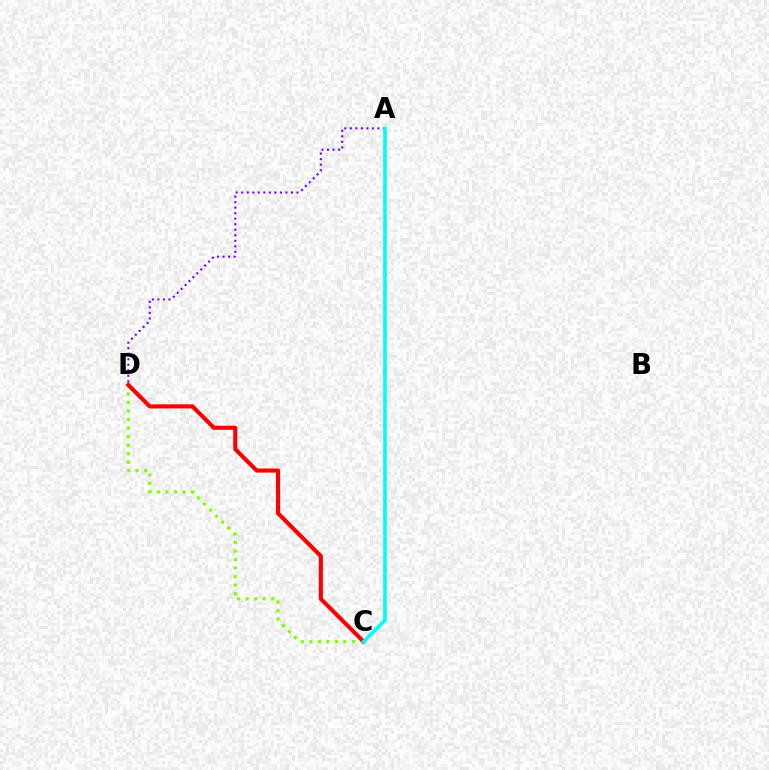{('A', 'D'): [{'color': '#7200ff', 'line_style': 'dotted', 'thickness': 1.5}], ('C', 'D'): [{'color': '#84ff00', 'line_style': 'dotted', 'thickness': 2.32}, {'color': '#ff0000', 'line_style': 'solid', 'thickness': 2.95}], ('A', 'C'): [{'color': '#00fff6', 'line_style': 'solid', 'thickness': 2.63}]}